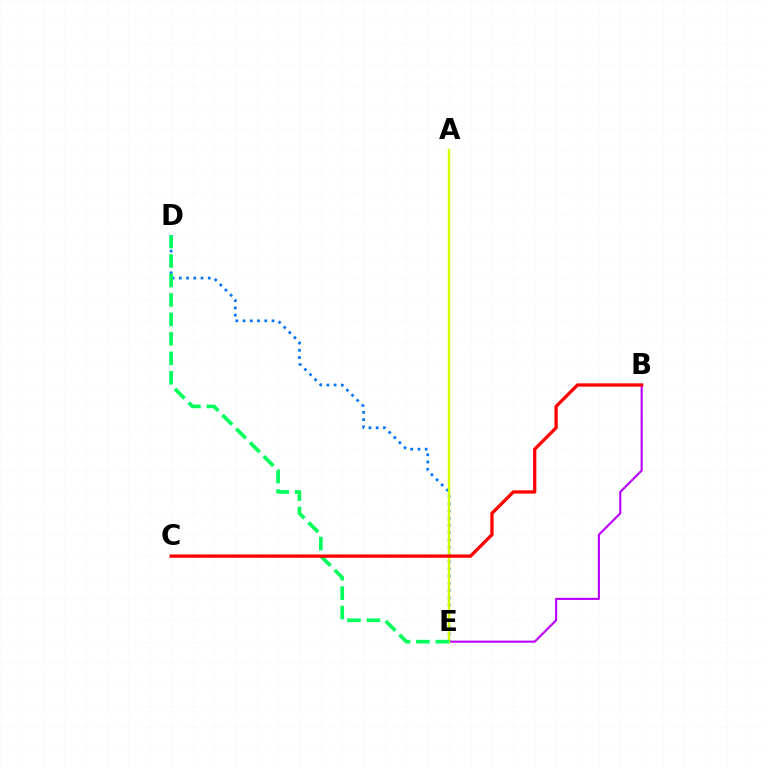{('B', 'E'): [{'color': '#b900ff', 'line_style': 'solid', 'thickness': 1.53}], ('D', 'E'): [{'color': '#0074ff', 'line_style': 'dotted', 'thickness': 1.96}, {'color': '#00ff5c', 'line_style': 'dashed', 'thickness': 2.64}], ('A', 'E'): [{'color': '#d1ff00', 'line_style': 'solid', 'thickness': 1.79}], ('B', 'C'): [{'color': '#ff0000', 'line_style': 'solid', 'thickness': 2.36}]}